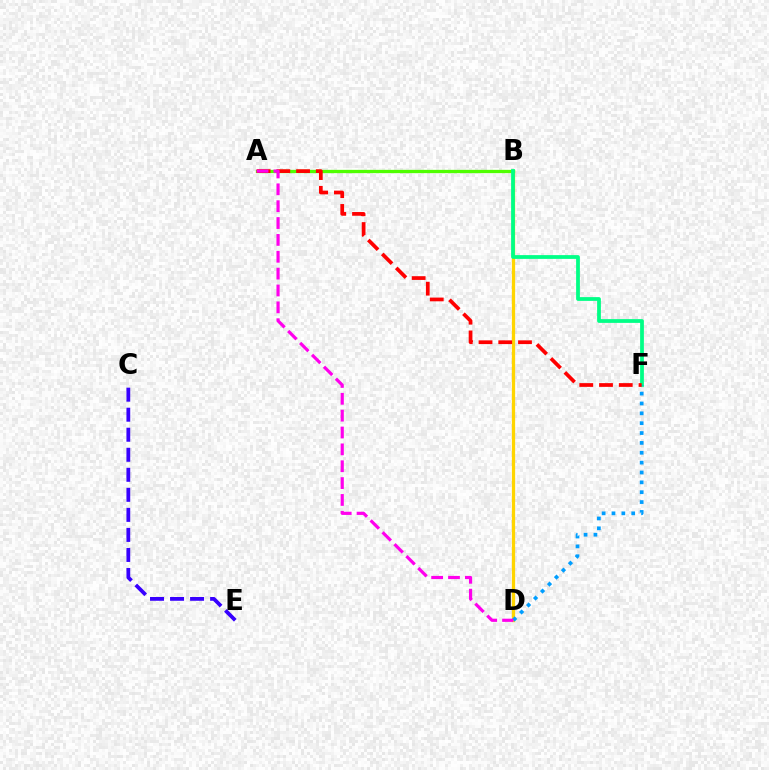{('B', 'D'): [{'color': '#ffd500', 'line_style': 'solid', 'thickness': 2.35}], ('A', 'B'): [{'color': '#4fff00', 'line_style': 'solid', 'thickness': 2.38}], ('B', 'F'): [{'color': '#00ff86', 'line_style': 'solid', 'thickness': 2.71}], ('C', 'E'): [{'color': '#3700ff', 'line_style': 'dashed', 'thickness': 2.72}], ('D', 'F'): [{'color': '#009eff', 'line_style': 'dotted', 'thickness': 2.68}], ('A', 'F'): [{'color': '#ff0000', 'line_style': 'dashed', 'thickness': 2.68}], ('A', 'D'): [{'color': '#ff00ed', 'line_style': 'dashed', 'thickness': 2.29}]}